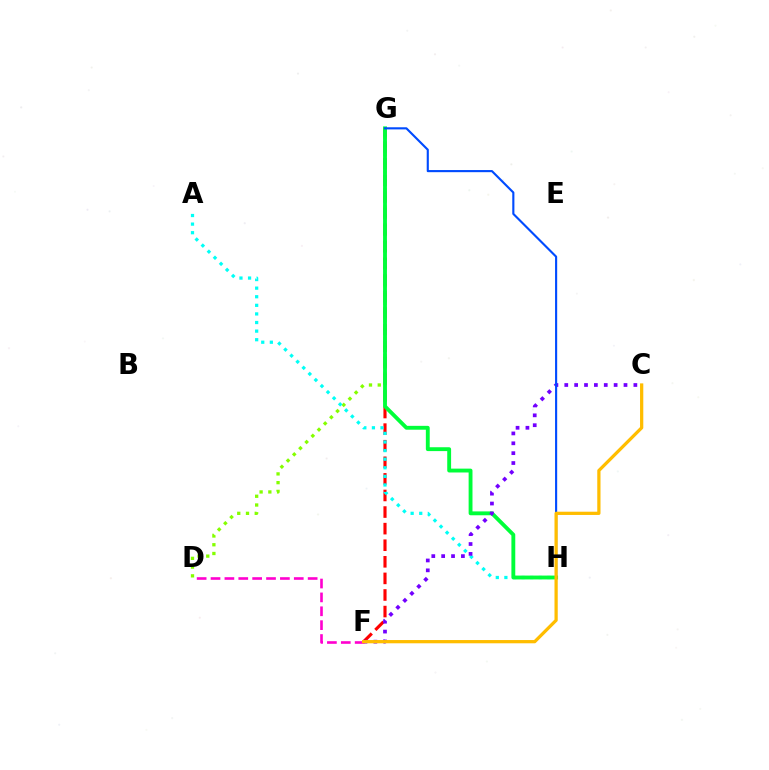{('D', 'G'): [{'color': '#84ff00', 'line_style': 'dotted', 'thickness': 2.38}], ('F', 'G'): [{'color': '#ff0000', 'line_style': 'dashed', 'thickness': 2.25}], ('A', 'H'): [{'color': '#00fff6', 'line_style': 'dotted', 'thickness': 2.34}], ('G', 'H'): [{'color': '#00ff39', 'line_style': 'solid', 'thickness': 2.78}, {'color': '#004bff', 'line_style': 'solid', 'thickness': 1.53}], ('C', 'F'): [{'color': '#7200ff', 'line_style': 'dotted', 'thickness': 2.68}, {'color': '#ffbd00', 'line_style': 'solid', 'thickness': 2.34}], ('D', 'F'): [{'color': '#ff00cf', 'line_style': 'dashed', 'thickness': 1.89}]}